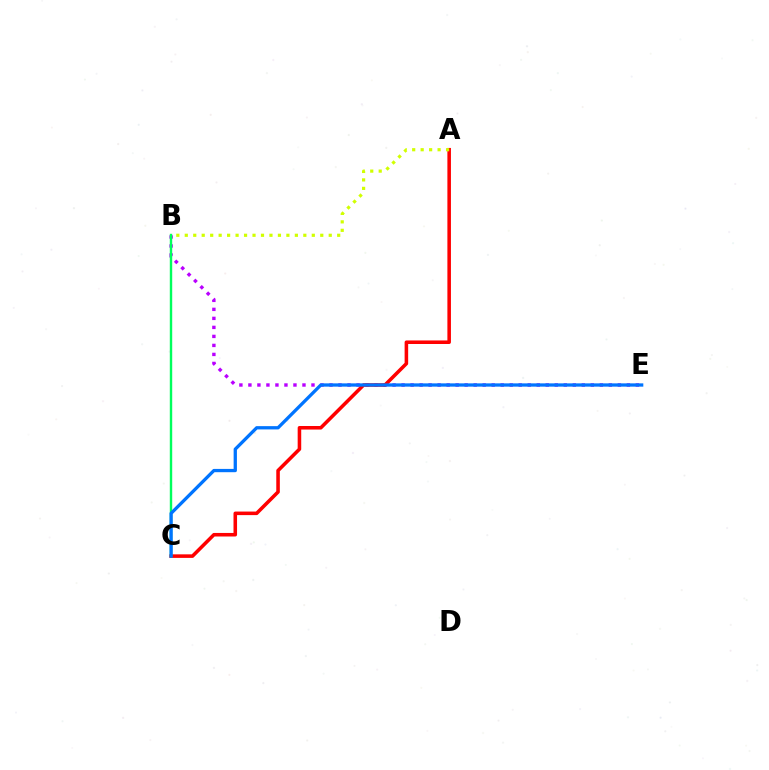{('B', 'E'): [{'color': '#b900ff', 'line_style': 'dotted', 'thickness': 2.45}], ('A', 'C'): [{'color': '#ff0000', 'line_style': 'solid', 'thickness': 2.56}], ('A', 'B'): [{'color': '#d1ff00', 'line_style': 'dotted', 'thickness': 2.3}], ('B', 'C'): [{'color': '#00ff5c', 'line_style': 'solid', 'thickness': 1.74}], ('C', 'E'): [{'color': '#0074ff', 'line_style': 'solid', 'thickness': 2.37}]}